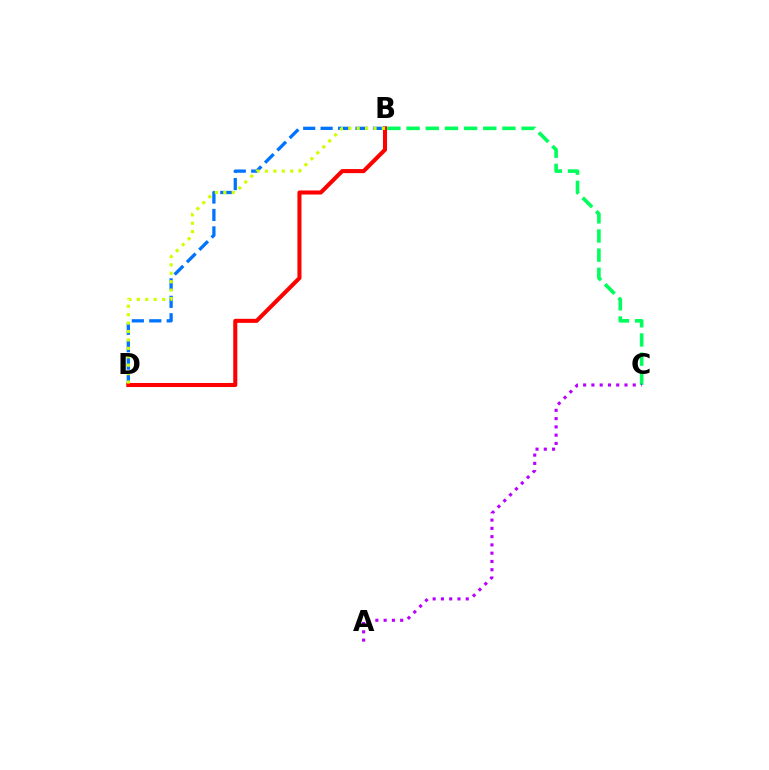{('B', 'D'): [{'color': '#0074ff', 'line_style': 'dashed', 'thickness': 2.37}, {'color': '#ff0000', 'line_style': 'solid', 'thickness': 2.92}, {'color': '#d1ff00', 'line_style': 'dotted', 'thickness': 2.29}], ('B', 'C'): [{'color': '#00ff5c', 'line_style': 'dashed', 'thickness': 2.6}], ('A', 'C'): [{'color': '#b900ff', 'line_style': 'dotted', 'thickness': 2.25}]}